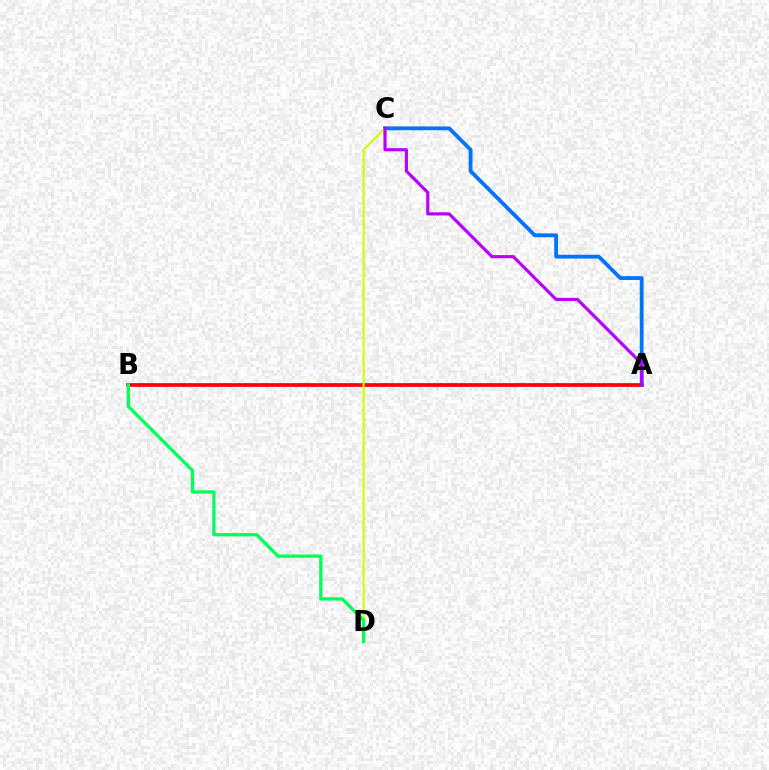{('A', 'B'): [{'color': '#ff0000', 'line_style': 'solid', 'thickness': 2.68}], ('A', 'C'): [{'color': '#0074ff', 'line_style': 'solid', 'thickness': 2.75}, {'color': '#b900ff', 'line_style': 'solid', 'thickness': 2.27}], ('C', 'D'): [{'color': '#d1ff00', 'line_style': 'solid', 'thickness': 1.54}], ('B', 'D'): [{'color': '#00ff5c', 'line_style': 'solid', 'thickness': 2.36}]}